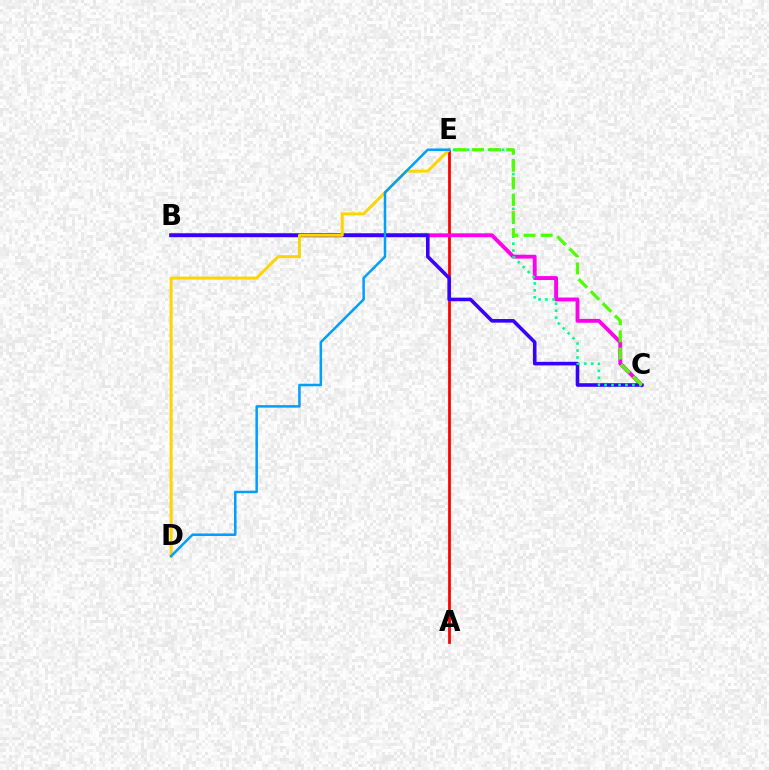{('A', 'E'): [{'color': '#ff0000', 'line_style': 'solid', 'thickness': 1.99}], ('B', 'C'): [{'color': '#ff00ed', 'line_style': 'solid', 'thickness': 2.79}, {'color': '#3700ff', 'line_style': 'solid', 'thickness': 2.59}], ('D', 'E'): [{'color': '#ffd500', 'line_style': 'solid', 'thickness': 2.17}, {'color': '#009eff', 'line_style': 'solid', 'thickness': 1.81}], ('C', 'E'): [{'color': '#00ff86', 'line_style': 'dotted', 'thickness': 1.89}, {'color': '#4fff00', 'line_style': 'dashed', 'thickness': 2.33}]}